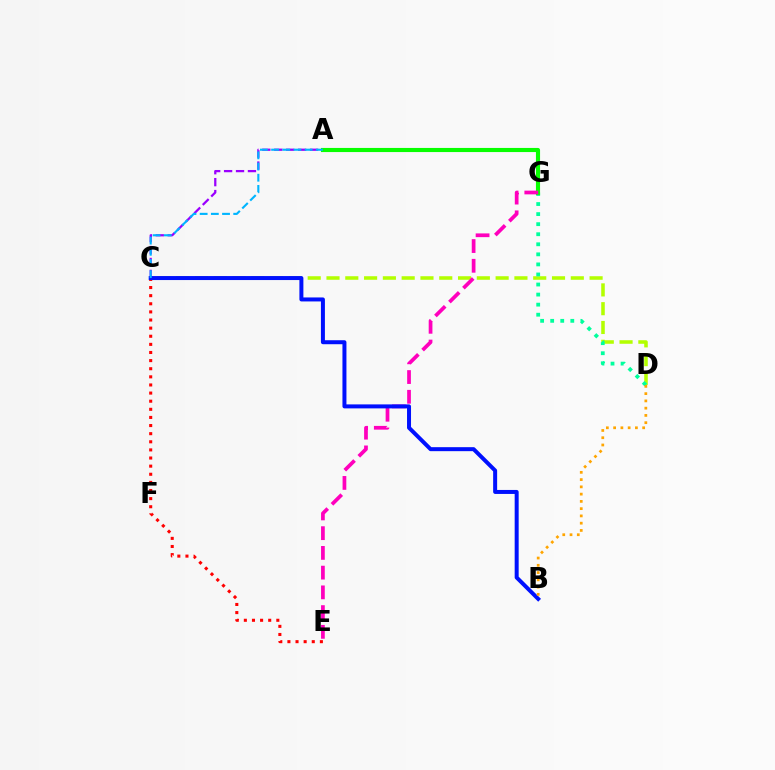{('A', 'C'): [{'color': '#9b00ff', 'line_style': 'dashed', 'thickness': 1.62}, {'color': '#00b5ff', 'line_style': 'dashed', 'thickness': 1.52}], ('C', 'D'): [{'color': '#b3ff00', 'line_style': 'dashed', 'thickness': 2.55}], ('D', 'G'): [{'color': '#00ff9d', 'line_style': 'dotted', 'thickness': 2.73}], ('A', 'G'): [{'color': '#08ff00', 'line_style': 'solid', 'thickness': 2.97}], ('E', 'G'): [{'color': '#ff00bd', 'line_style': 'dashed', 'thickness': 2.68}], ('C', 'E'): [{'color': '#ff0000', 'line_style': 'dotted', 'thickness': 2.21}], ('B', 'C'): [{'color': '#0010ff', 'line_style': 'solid', 'thickness': 2.87}], ('B', 'D'): [{'color': '#ffa500', 'line_style': 'dotted', 'thickness': 1.97}]}